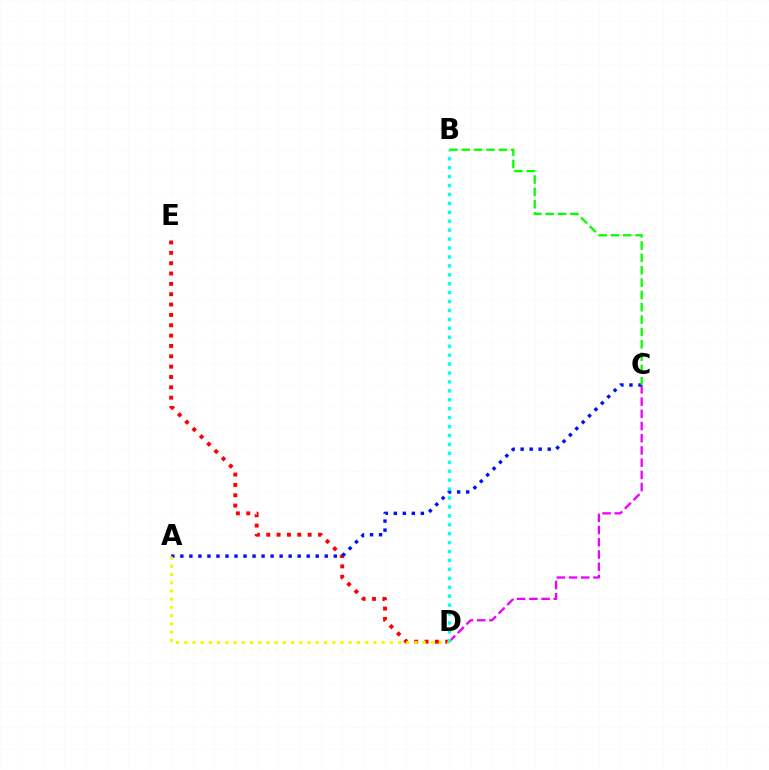{('D', 'E'): [{'color': '#ff0000', 'line_style': 'dotted', 'thickness': 2.81}], ('C', 'D'): [{'color': '#ee00ff', 'line_style': 'dashed', 'thickness': 1.66}], ('A', 'C'): [{'color': '#0010ff', 'line_style': 'dotted', 'thickness': 2.45}], ('A', 'D'): [{'color': '#fcf500', 'line_style': 'dotted', 'thickness': 2.23}], ('B', 'C'): [{'color': '#08ff00', 'line_style': 'dashed', 'thickness': 1.68}], ('B', 'D'): [{'color': '#00fff6', 'line_style': 'dotted', 'thickness': 2.43}]}